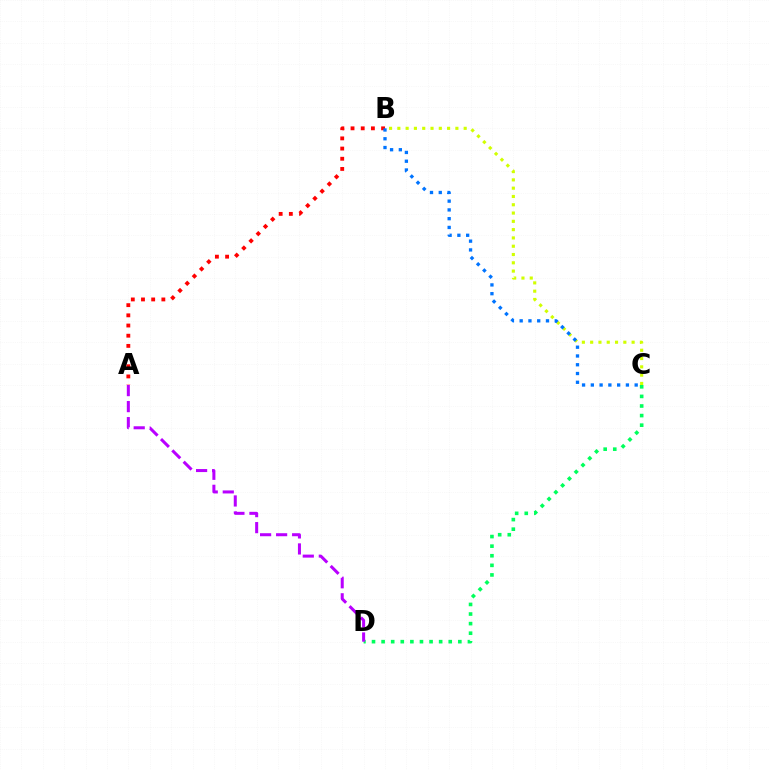{('C', 'D'): [{'color': '#00ff5c', 'line_style': 'dotted', 'thickness': 2.61}], ('A', 'B'): [{'color': '#ff0000', 'line_style': 'dotted', 'thickness': 2.77}], ('B', 'C'): [{'color': '#d1ff00', 'line_style': 'dotted', 'thickness': 2.25}, {'color': '#0074ff', 'line_style': 'dotted', 'thickness': 2.38}], ('A', 'D'): [{'color': '#b900ff', 'line_style': 'dashed', 'thickness': 2.18}]}